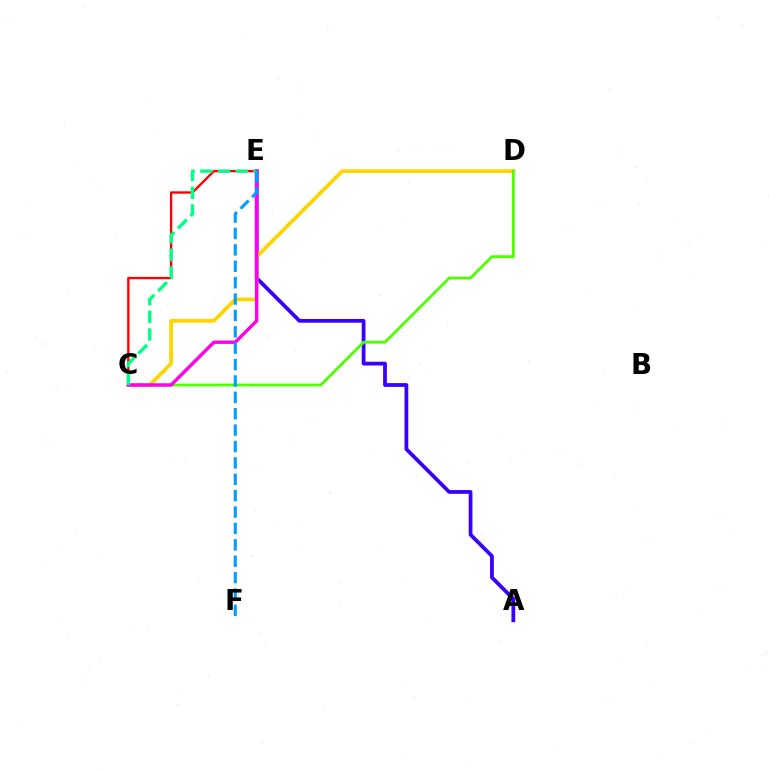{('A', 'E'): [{'color': '#3700ff', 'line_style': 'solid', 'thickness': 2.71}], ('C', 'E'): [{'color': '#ff0000', 'line_style': 'solid', 'thickness': 1.69}, {'color': '#ff00ed', 'line_style': 'solid', 'thickness': 2.42}, {'color': '#00ff86', 'line_style': 'dashed', 'thickness': 2.41}], ('C', 'D'): [{'color': '#ffd500', 'line_style': 'solid', 'thickness': 2.69}, {'color': '#4fff00', 'line_style': 'solid', 'thickness': 2.02}], ('E', 'F'): [{'color': '#009eff', 'line_style': 'dashed', 'thickness': 2.23}]}